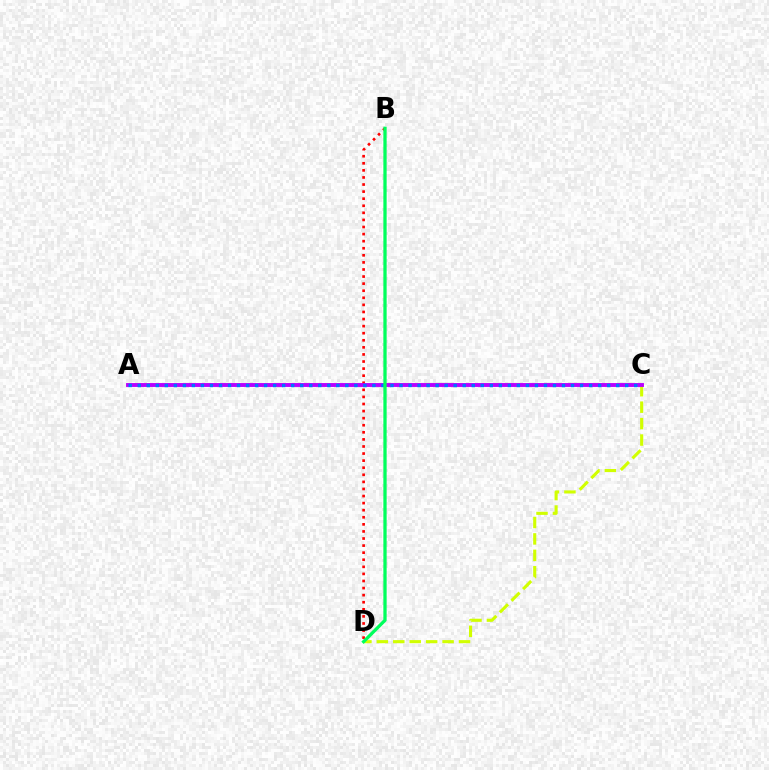{('C', 'D'): [{'color': '#d1ff00', 'line_style': 'dashed', 'thickness': 2.23}], ('B', 'D'): [{'color': '#ff0000', 'line_style': 'dotted', 'thickness': 1.92}, {'color': '#00ff5c', 'line_style': 'solid', 'thickness': 2.36}], ('A', 'C'): [{'color': '#b900ff', 'line_style': 'solid', 'thickness': 2.8}, {'color': '#0074ff', 'line_style': 'dotted', 'thickness': 2.45}]}